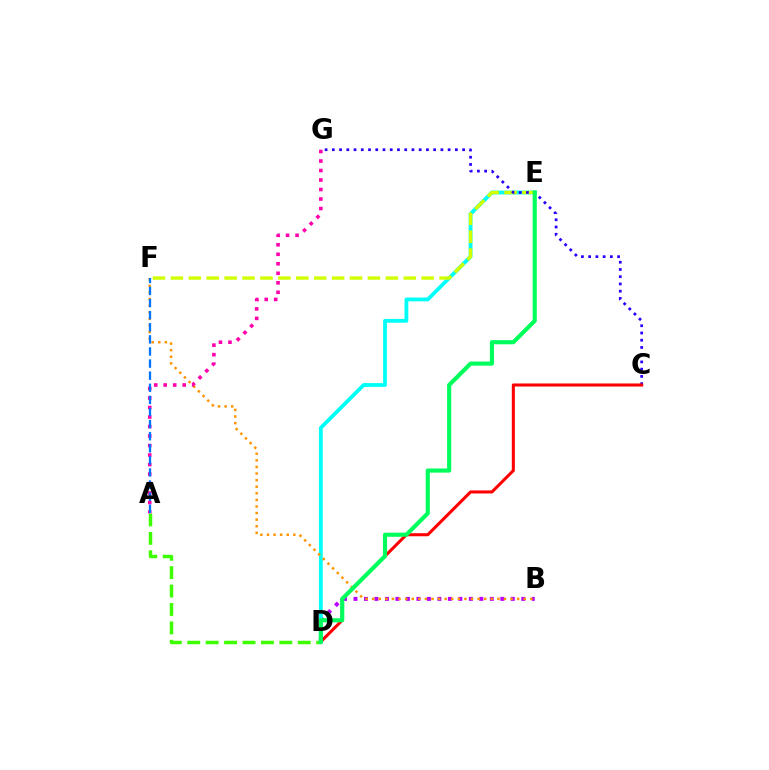{('A', 'D'): [{'color': '#3dff00', 'line_style': 'dashed', 'thickness': 2.5}], ('B', 'D'): [{'color': '#b900ff', 'line_style': 'dotted', 'thickness': 2.85}], ('D', 'E'): [{'color': '#00fff6', 'line_style': 'solid', 'thickness': 2.74}, {'color': '#00ff5c', 'line_style': 'solid', 'thickness': 2.98}], ('E', 'F'): [{'color': '#d1ff00', 'line_style': 'dashed', 'thickness': 2.43}], ('C', 'G'): [{'color': '#2500ff', 'line_style': 'dotted', 'thickness': 1.97}], ('C', 'D'): [{'color': '#ff0000', 'line_style': 'solid', 'thickness': 2.2}], ('B', 'F'): [{'color': '#ff9400', 'line_style': 'dotted', 'thickness': 1.79}], ('A', 'G'): [{'color': '#ff00ac', 'line_style': 'dotted', 'thickness': 2.58}], ('A', 'F'): [{'color': '#0074ff', 'line_style': 'dashed', 'thickness': 1.64}]}